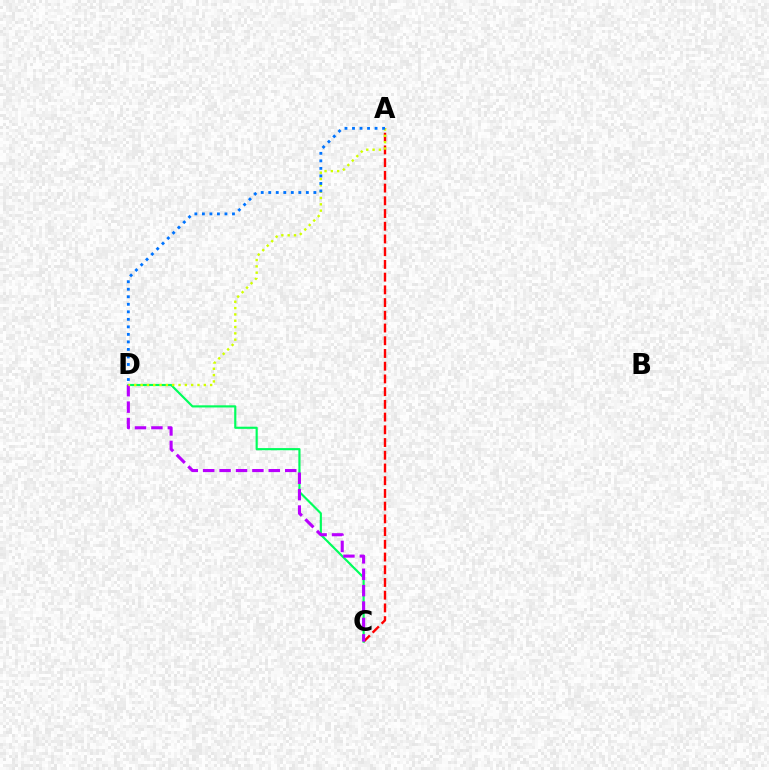{('A', 'C'): [{'color': '#ff0000', 'line_style': 'dashed', 'thickness': 1.73}], ('C', 'D'): [{'color': '#00ff5c', 'line_style': 'solid', 'thickness': 1.55}, {'color': '#b900ff', 'line_style': 'dashed', 'thickness': 2.23}], ('A', 'D'): [{'color': '#d1ff00', 'line_style': 'dotted', 'thickness': 1.72}, {'color': '#0074ff', 'line_style': 'dotted', 'thickness': 2.04}]}